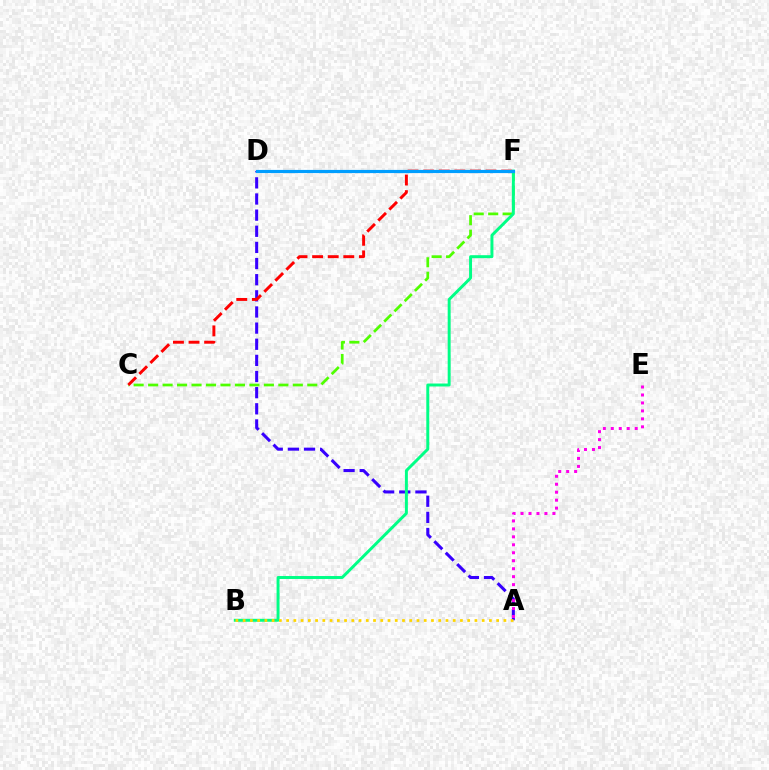{('A', 'D'): [{'color': '#3700ff', 'line_style': 'dashed', 'thickness': 2.19}], ('C', 'F'): [{'color': '#4fff00', 'line_style': 'dashed', 'thickness': 1.97}, {'color': '#ff0000', 'line_style': 'dashed', 'thickness': 2.12}], ('B', 'F'): [{'color': '#00ff86', 'line_style': 'solid', 'thickness': 2.12}], ('A', 'B'): [{'color': '#ffd500', 'line_style': 'dotted', 'thickness': 1.97}], ('D', 'F'): [{'color': '#009eff', 'line_style': 'solid', 'thickness': 2.28}], ('A', 'E'): [{'color': '#ff00ed', 'line_style': 'dotted', 'thickness': 2.16}]}